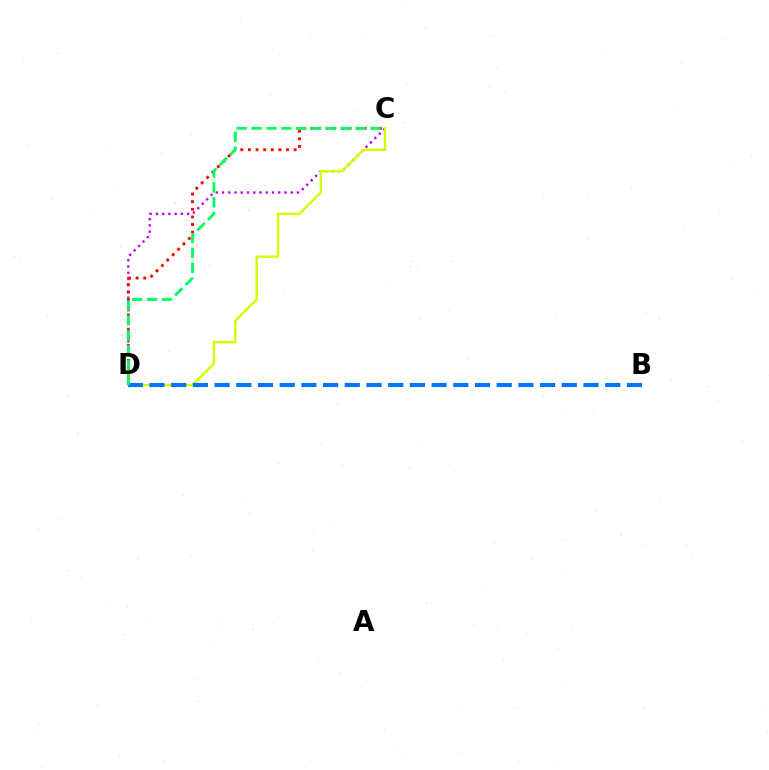{('C', 'D'): [{'color': '#b900ff', 'line_style': 'dotted', 'thickness': 1.7}, {'color': '#ff0000', 'line_style': 'dotted', 'thickness': 2.07}, {'color': '#d1ff00', 'line_style': 'solid', 'thickness': 1.74}, {'color': '#00ff5c', 'line_style': 'dashed', 'thickness': 2.02}], ('B', 'D'): [{'color': '#0074ff', 'line_style': 'dashed', 'thickness': 2.95}]}